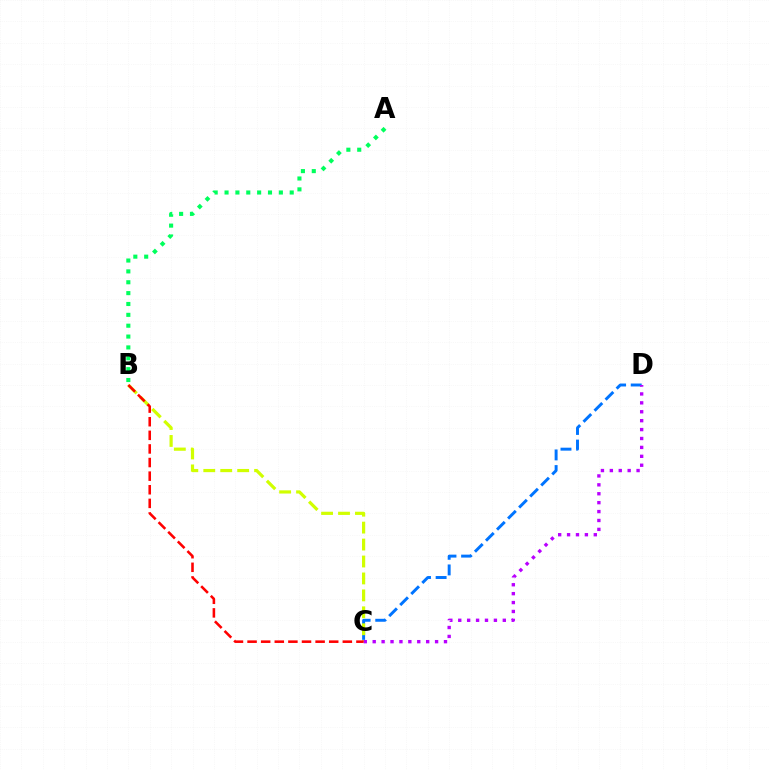{('C', 'D'): [{'color': '#0074ff', 'line_style': 'dashed', 'thickness': 2.12}, {'color': '#b900ff', 'line_style': 'dotted', 'thickness': 2.42}], ('A', 'B'): [{'color': '#00ff5c', 'line_style': 'dotted', 'thickness': 2.95}], ('B', 'C'): [{'color': '#d1ff00', 'line_style': 'dashed', 'thickness': 2.3}, {'color': '#ff0000', 'line_style': 'dashed', 'thickness': 1.85}]}